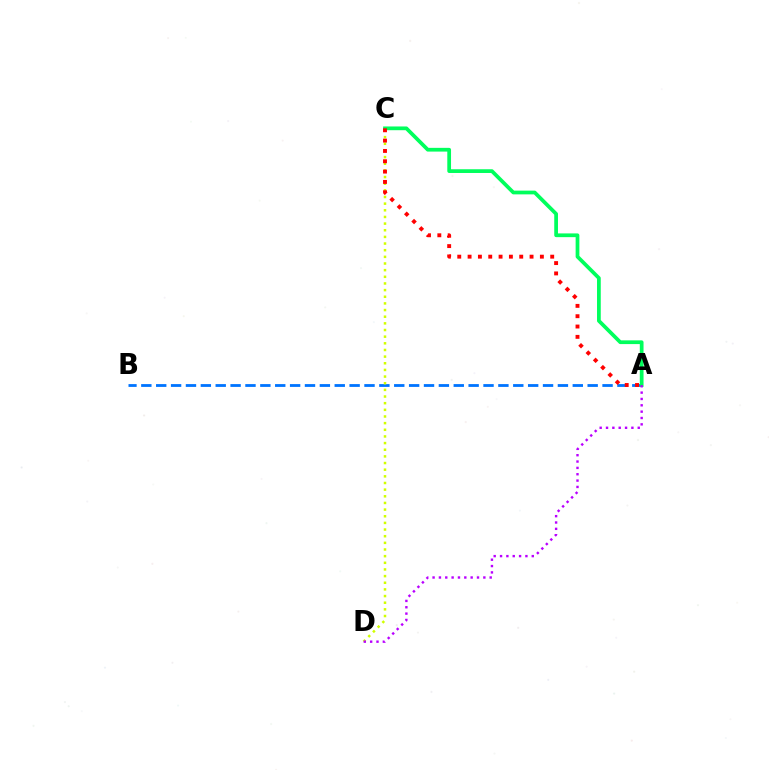{('A', 'B'): [{'color': '#0074ff', 'line_style': 'dashed', 'thickness': 2.02}], ('A', 'C'): [{'color': '#00ff5c', 'line_style': 'solid', 'thickness': 2.69}, {'color': '#ff0000', 'line_style': 'dotted', 'thickness': 2.81}], ('C', 'D'): [{'color': '#d1ff00', 'line_style': 'dotted', 'thickness': 1.81}], ('A', 'D'): [{'color': '#b900ff', 'line_style': 'dotted', 'thickness': 1.72}]}